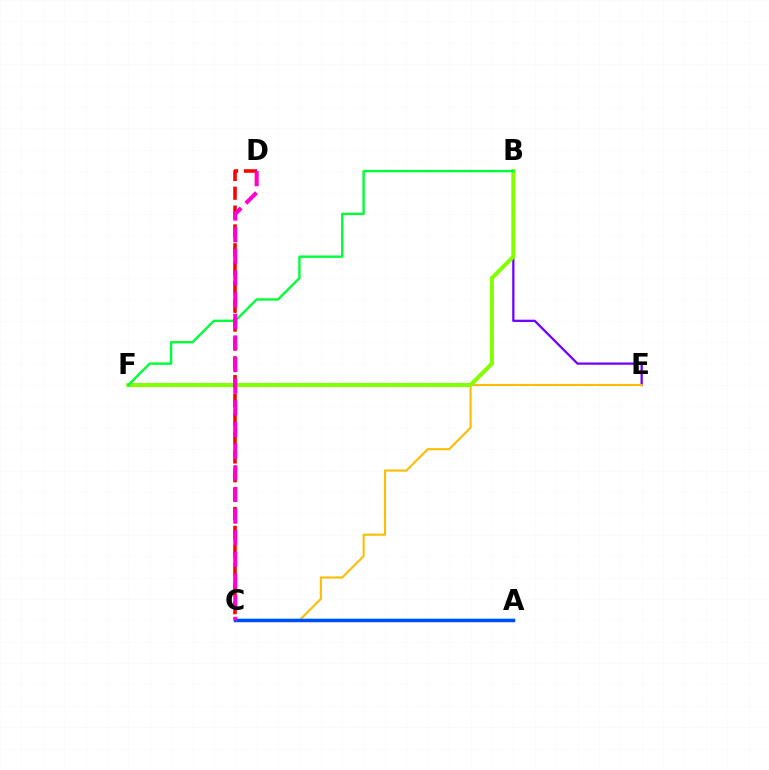{('B', 'E'): [{'color': '#7200ff', 'line_style': 'solid', 'thickness': 1.64}], ('C', 'E'): [{'color': '#ffbd00', 'line_style': 'solid', 'thickness': 1.51}], ('B', 'F'): [{'color': '#84ff00', 'line_style': 'solid', 'thickness': 2.92}, {'color': '#00ff39', 'line_style': 'solid', 'thickness': 1.72}], ('A', 'C'): [{'color': '#00fff6', 'line_style': 'solid', 'thickness': 1.77}, {'color': '#004bff', 'line_style': 'solid', 'thickness': 2.48}], ('C', 'D'): [{'color': '#ff0000', 'line_style': 'dashed', 'thickness': 2.56}, {'color': '#ff00cf', 'line_style': 'dashed', 'thickness': 2.94}]}